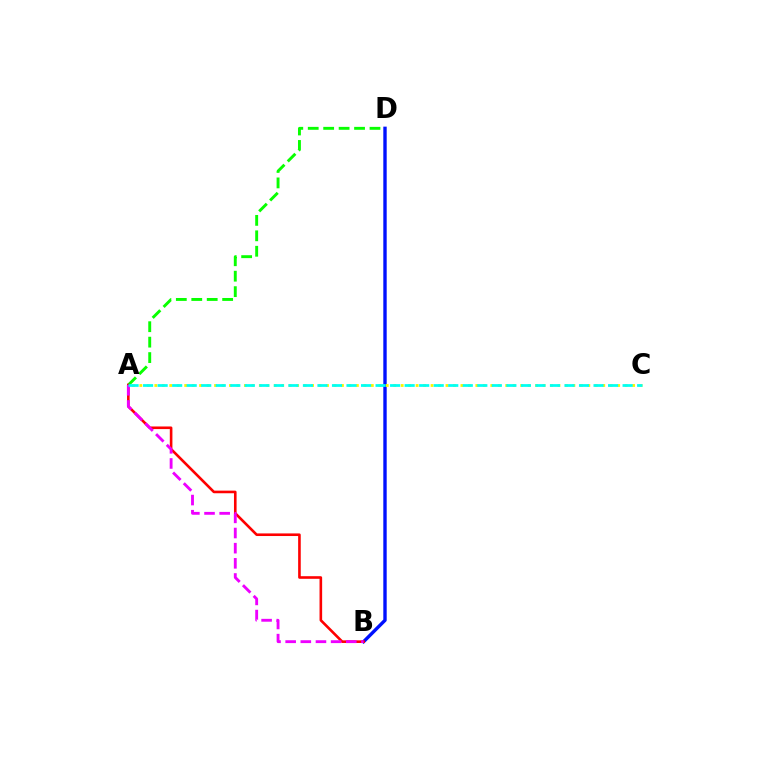{('A', 'D'): [{'color': '#08ff00', 'line_style': 'dashed', 'thickness': 2.1}], ('B', 'D'): [{'color': '#0010ff', 'line_style': 'solid', 'thickness': 2.43}], ('A', 'B'): [{'color': '#ff0000', 'line_style': 'solid', 'thickness': 1.88}, {'color': '#ee00ff', 'line_style': 'dashed', 'thickness': 2.06}], ('A', 'C'): [{'color': '#fcf500', 'line_style': 'dotted', 'thickness': 2.03}, {'color': '#00fff6', 'line_style': 'dashed', 'thickness': 1.97}]}